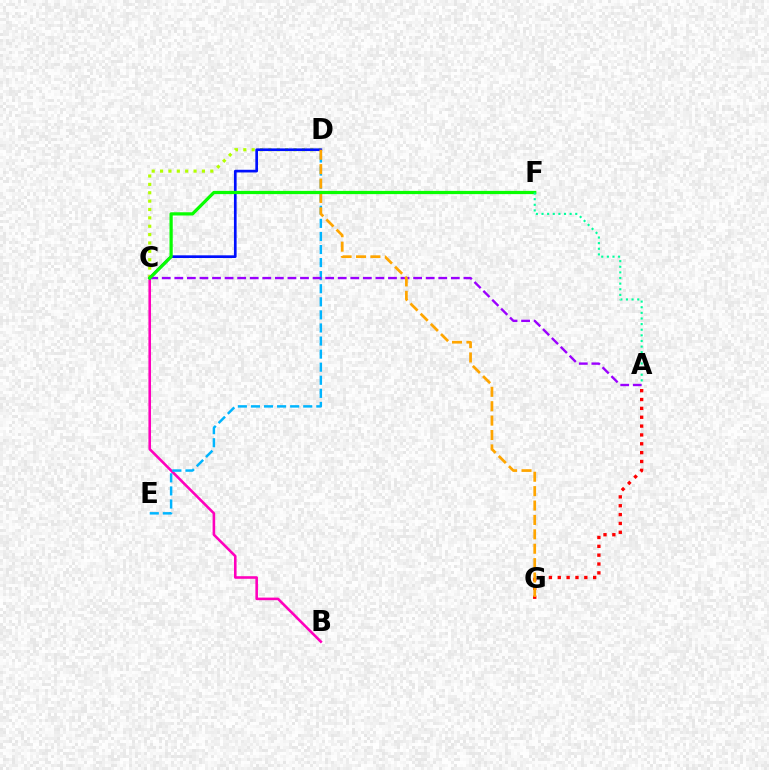{('C', 'D'): [{'color': '#b3ff00', 'line_style': 'dotted', 'thickness': 2.27}, {'color': '#0010ff', 'line_style': 'solid', 'thickness': 1.93}], ('B', 'C'): [{'color': '#ff00bd', 'line_style': 'solid', 'thickness': 1.87}], ('D', 'E'): [{'color': '#00b5ff', 'line_style': 'dashed', 'thickness': 1.78}], ('A', 'C'): [{'color': '#9b00ff', 'line_style': 'dashed', 'thickness': 1.71}], ('A', 'G'): [{'color': '#ff0000', 'line_style': 'dotted', 'thickness': 2.4}], ('D', 'G'): [{'color': '#ffa500', 'line_style': 'dashed', 'thickness': 1.96}], ('C', 'F'): [{'color': '#08ff00', 'line_style': 'solid', 'thickness': 2.33}], ('A', 'F'): [{'color': '#00ff9d', 'line_style': 'dotted', 'thickness': 1.53}]}